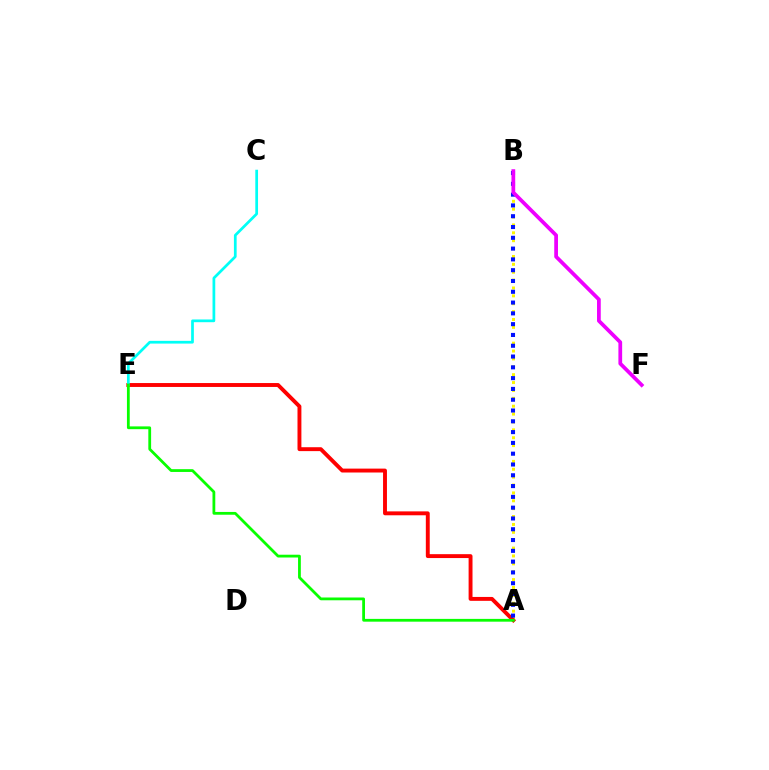{('A', 'B'): [{'color': '#fcf500', 'line_style': 'dotted', 'thickness': 2.14}, {'color': '#0010ff', 'line_style': 'dotted', 'thickness': 2.93}], ('A', 'E'): [{'color': '#ff0000', 'line_style': 'solid', 'thickness': 2.81}, {'color': '#08ff00', 'line_style': 'solid', 'thickness': 2.01}], ('C', 'E'): [{'color': '#00fff6', 'line_style': 'solid', 'thickness': 1.97}], ('B', 'F'): [{'color': '#ee00ff', 'line_style': 'solid', 'thickness': 2.69}]}